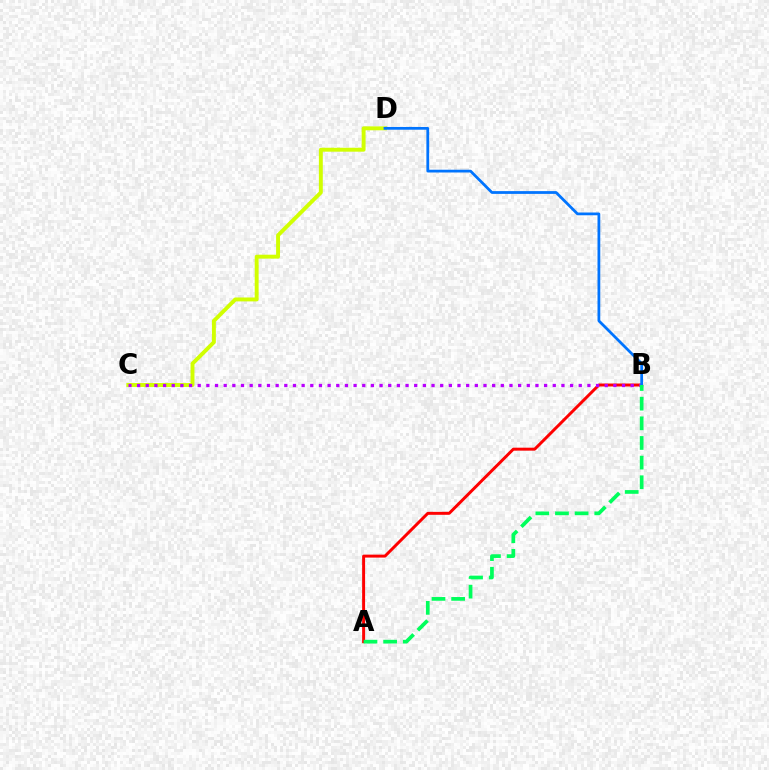{('A', 'B'): [{'color': '#ff0000', 'line_style': 'solid', 'thickness': 2.13}, {'color': '#00ff5c', 'line_style': 'dashed', 'thickness': 2.67}], ('C', 'D'): [{'color': '#d1ff00', 'line_style': 'solid', 'thickness': 2.82}], ('B', 'C'): [{'color': '#b900ff', 'line_style': 'dotted', 'thickness': 2.35}], ('B', 'D'): [{'color': '#0074ff', 'line_style': 'solid', 'thickness': 1.99}]}